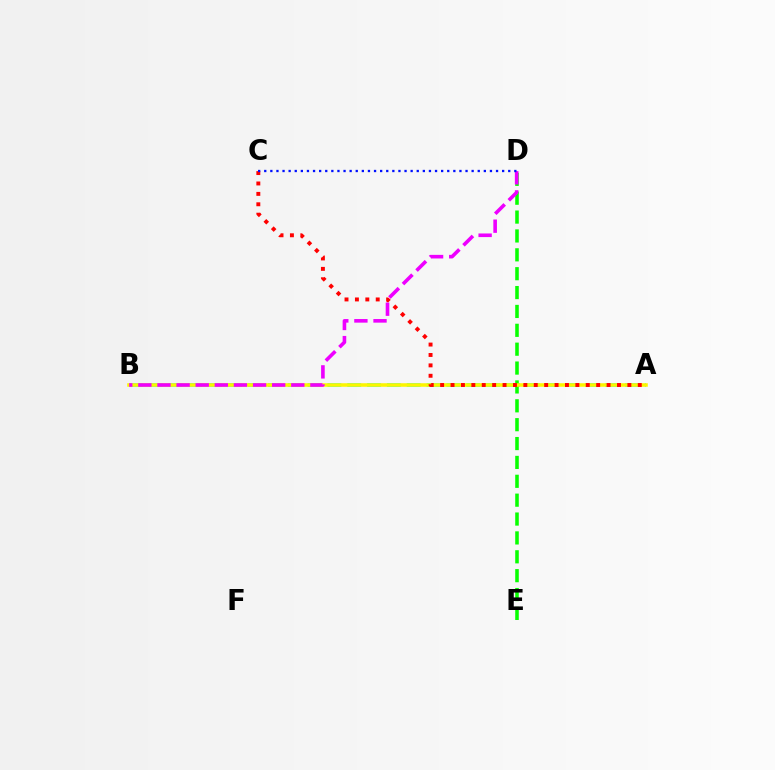{('A', 'B'): [{'color': '#00fff6', 'line_style': 'dashed', 'thickness': 2.7}, {'color': '#fcf500', 'line_style': 'solid', 'thickness': 2.55}], ('D', 'E'): [{'color': '#08ff00', 'line_style': 'dashed', 'thickness': 2.56}], ('A', 'C'): [{'color': '#ff0000', 'line_style': 'dotted', 'thickness': 2.83}], ('B', 'D'): [{'color': '#ee00ff', 'line_style': 'dashed', 'thickness': 2.6}], ('C', 'D'): [{'color': '#0010ff', 'line_style': 'dotted', 'thickness': 1.66}]}